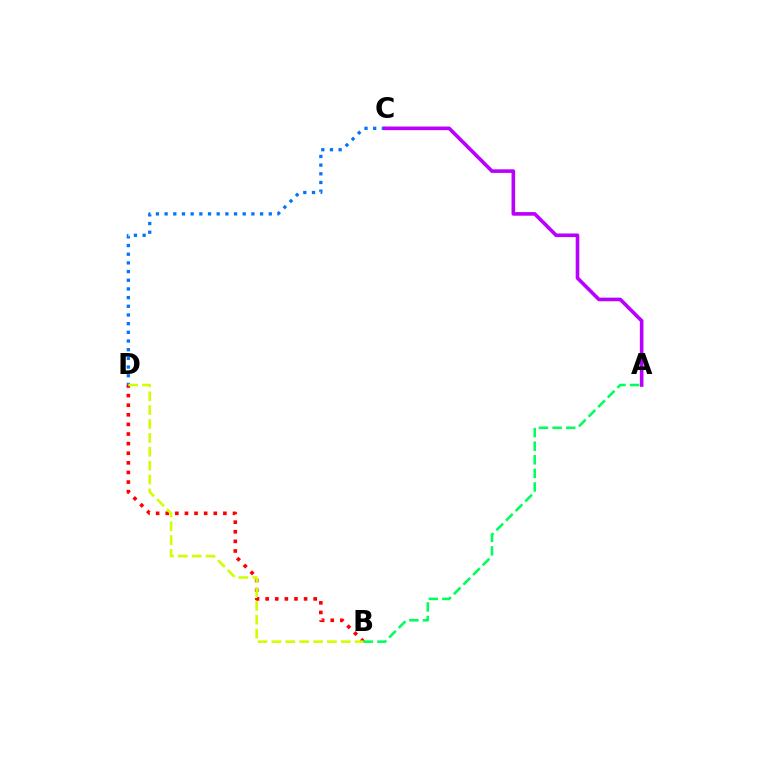{('B', 'D'): [{'color': '#ff0000', 'line_style': 'dotted', 'thickness': 2.61}, {'color': '#d1ff00', 'line_style': 'dashed', 'thickness': 1.89}], ('C', 'D'): [{'color': '#0074ff', 'line_style': 'dotted', 'thickness': 2.36}], ('A', 'C'): [{'color': '#b900ff', 'line_style': 'solid', 'thickness': 2.6}], ('A', 'B'): [{'color': '#00ff5c', 'line_style': 'dashed', 'thickness': 1.85}]}